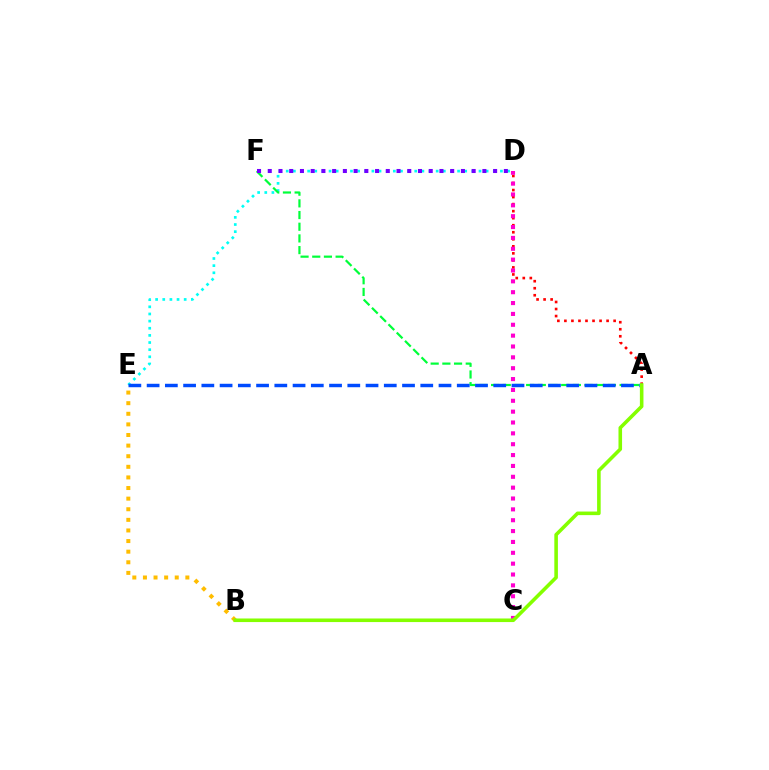{('D', 'E'): [{'color': '#00fff6', 'line_style': 'dotted', 'thickness': 1.94}], ('A', 'D'): [{'color': '#ff0000', 'line_style': 'dotted', 'thickness': 1.91}], ('A', 'F'): [{'color': '#00ff39', 'line_style': 'dashed', 'thickness': 1.59}], ('B', 'E'): [{'color': '#ffbd00', 'line_style': 'dotted', 'thickness': 2.88}], ('C', 'D'): [{'color': '#ff00cf', 'line_style': 'dotted', 'thickness': 2.95}], ('D', 'F'): [{'color': '#7200ff', 'line_style': 'dotted', 'thickness': 2.92}], ('A', 'E'): [{'color': '#004bff', 'line_style': 'dashed', 'thickness': 2.48}], ('A', 'B'): [{'color': '#84ff00', 'line_style': 'solid', 'thickness': 2.58}]}